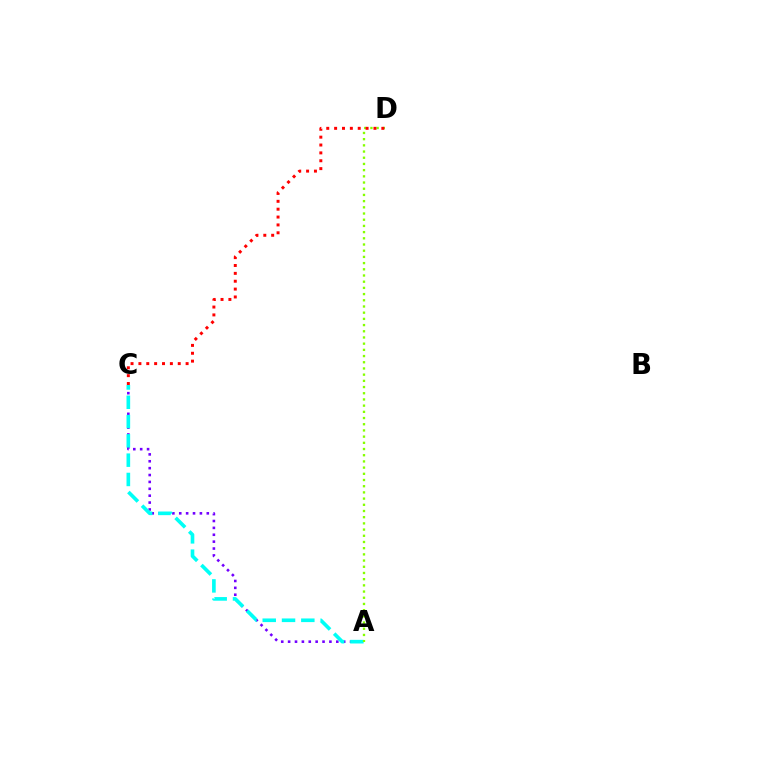{('A', 'C'): [{'color': '#7200ff', 'line_style': 'dotted', 'thickness': 1.87}, {'color': '#00fff6', 'line_style': 'dashed', 'thickness': 2.62}], ('A', 'D'): [{'color': '#84ff00', 'line_style': 'dotted', 'thickness': 1.68}], ('C', 'D'): [{'color': '#ff0000', 'line_style': 'dotted', 'thickness': 2.14}]}